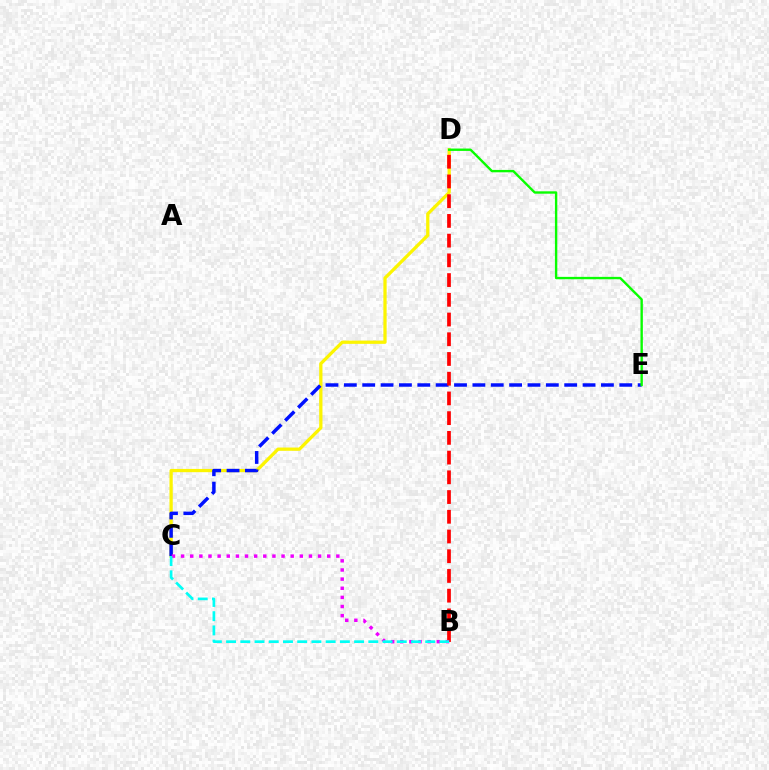{('C', 'D'): [{'color': '#fcf500', 'line_style': 'solid', 'thickness': 2.35}], ('C', 'E'): [{'color': '#0010ff', 'line_style': 'dashed', 'thickness': 2.49}], ('D', 'E'): [{'color': '#08ff00', 'line_style': 'solid', 'thickness': 1.71}], ('B', 'D'): [{'color': '#ff0000', 'line_style': 'dashed', 'thickness': 2.68}], ('B', 'C'): [{'color': '#ee00ff', 'line_style': 'dotted', 'thickness': 2.48}, {'color': '#00fff6', 'line_style': 'dashed', 'thickness': 1.93}]}